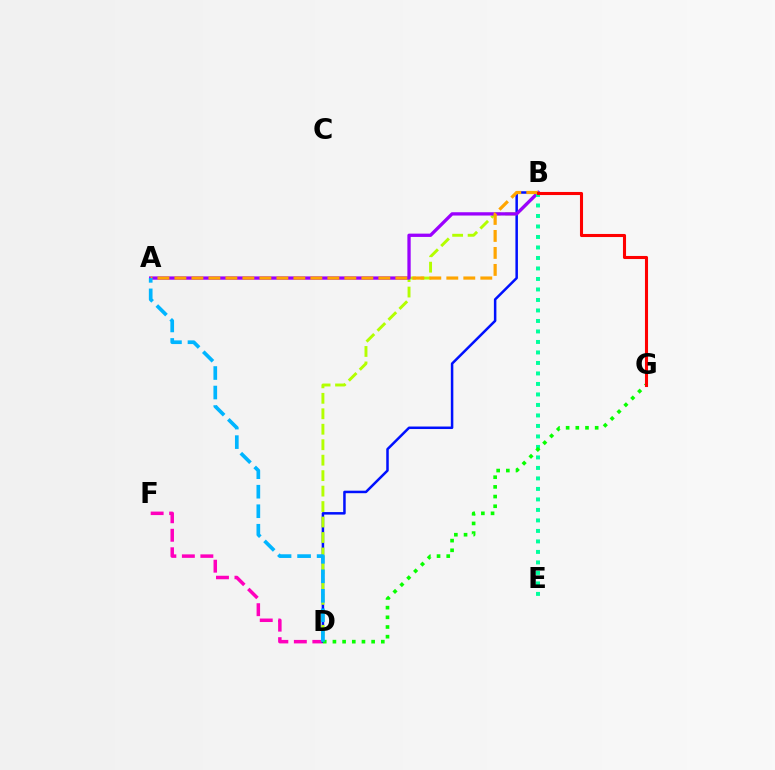{('D', 'F'): [{'color': '#ff00bd', 'line_style': 'dashed', 'thickness': 2.51}], ('B', 'D'): [{'color': '#0010ff', 'line_style': 'solid', 'thickness': 1.81}, {'color': '#b3ff00', 'line_style': 'dashed', 'thickness': 2.1}], ('A', 'B'): [{'color': '#9b00ff', 'line_style': 'solid', 'thickness': 2.38}, {'color': '#ffa500', 'line_style': 'dashed', 'thickness': 2.31}], ('B', 'E'): [{'color': '#00ff9d', 'line_style': 'dotted', 'thickness': 2.85}], ('D', 'G'): [{'color': '#08ff00', 'line_style': 'dotted', 'thickness': 2.63}], ('A', 'D'): [{'color': '#00b5ff', 'line_style': 'dashed', 'thickness': 2.65}], ('B', 'G'): [{'color': '#ff0000', 'line_style': 'solid', 'thickness': 2.21}]}